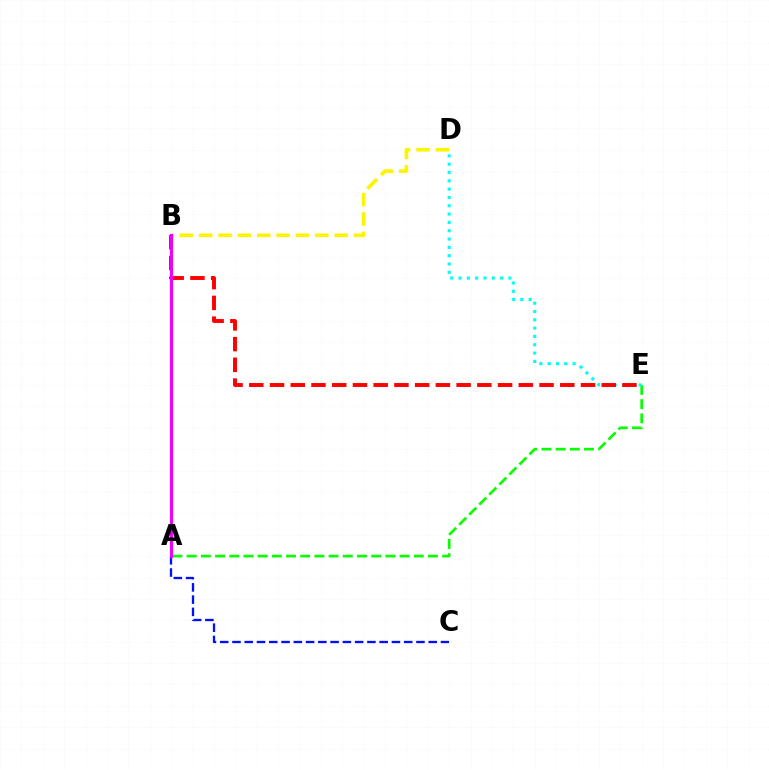{('B', 'D'): [{'color': '#fcf500', 'line_style': 'dashed', 'thickness': 2.63}], ('A', 'E'): [{'color': '#08ff00', 'line_style': 'dashed', 'thickness': 1.93}], ('D', 'E'): [{'color': '#00fff6', 'line_style': 'dotted', 'thickness': 2.26}], ('B', 'E'): [{'color': '#ff0000', 'line_style': 'dashed', 'thickness': 2.82}], ('A', 'C'): [{'color': '#0010ff', 'line_style': 'dashed', 'thickness': 1.67}], ('A', 'B'): [{'color': '#ee00ff', 'line_style': 'solid', 'thickness': 2.27}]}